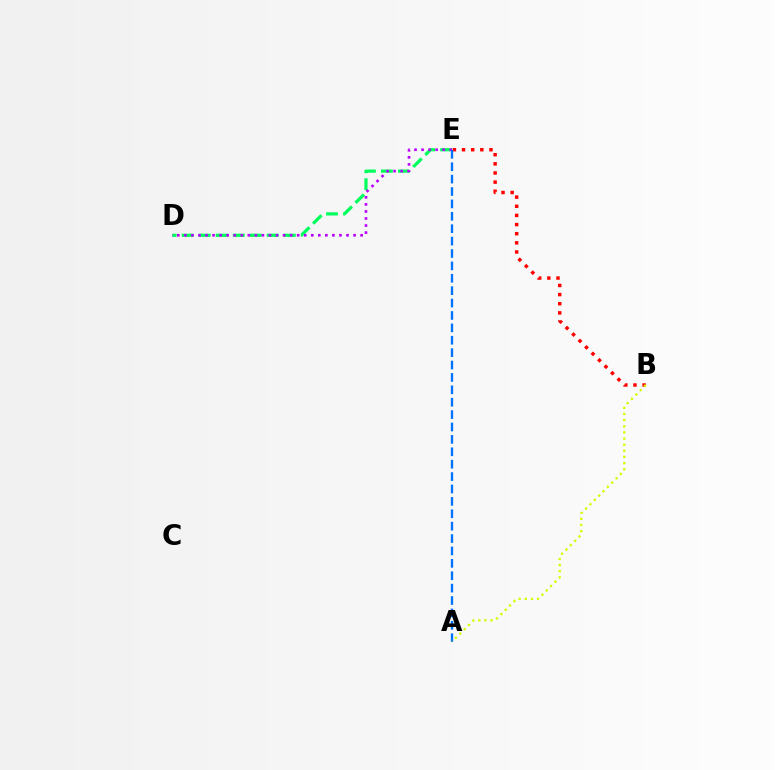{('D', 'E'): [{'color': '#00ff5c', 'line_style': 'dashed', 'thickness': 2.31}, {'color': '#b900ff', 'line_style': 'dotted', 'thickness': 1.92}], ('B', 'E'): [{'color': '#ff0000', 'line_style': 'dotted', 'thickness': 2.48}], ('A', 'E'): [{'color': '#0074ff', 'line_style': 'dashed', 'thickness': 1.68}], ('A', 'B'): [{'color': '#d1ff00', 'line_style': 'dotted', 'thickness': 1.67}]}